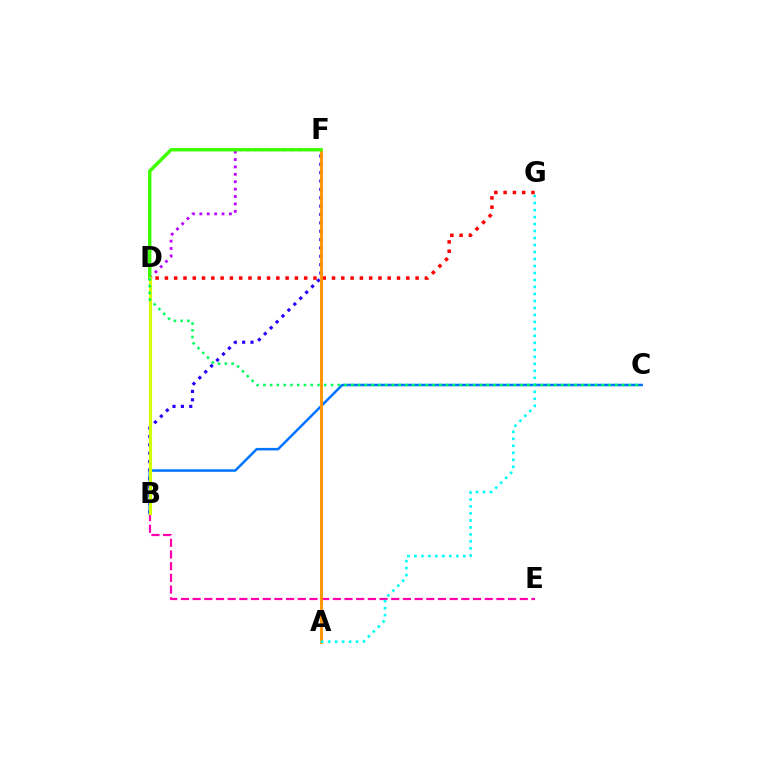{('B', 'F'): [{'color': '#2500ff', 'line_style': 'dotted', 'thickness': 2.27}], ('B', 'E'): [{'color': '#ff00ac', 'line_style': 'dashed', 'thickness': 1.59}], ('D', 'G'): [{'color': '#ff0000', 'line_style': 'dotted', 'thickness': 2.52}], ('D', 'F'): [{'color': '#b900ff', 'line_style': 'dotted', 'thickness': 2.01}, {'color': '#3dff00', 'line_style': 'solid', 'thickness': 2.48}], ('B', 'C'): [{'color': '#0074ff', 'line_style': 'solid', 'thickness': 1.8}], ('A', 'F'): [{'color': '#ff9400', 'line_style': 'solid', 'thickness': 2.08}], ('A', 'G'): [{'color': '#00fff6', 'line_style': 'dotted', 'thickness': 1.9}], ('B', 'D'): [{'color': '#d1ff00', 'line_style': 'solid', 'thickness': 2.25}], ('C', 'D'): [{'color': '#00ff5c', 'line_style': 'dotted', 'thickness': 1.84}]}